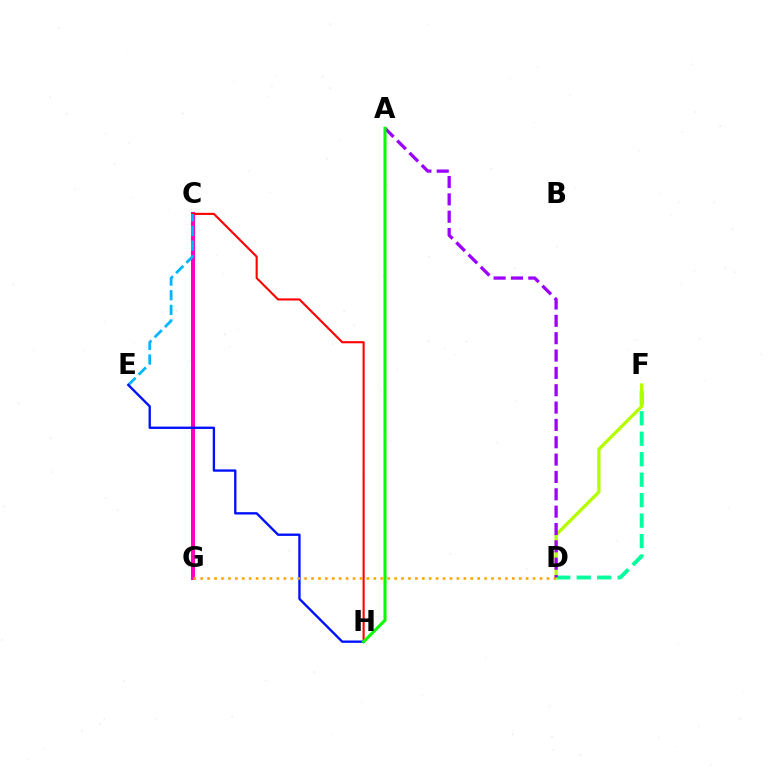{('C', 'G'): [{'color': '#ff00bd', 'line_style': 'solid', 'thickness': 2.91}], ('C', 'H'): [{'color': '#ff0000', 'line_style': 'solid', 'thickness': 1.52}], ('D', 'F'): [{'color': '#00ff9d', 'line_style': 'dashed', 'thickness': 2.78}, {'color': '#b3ff00', 'line_style': 'solid', 'thickness': 2.34}], ('C', 'E'): [{'color': '#00b5ff', 'line_style': 'dashed', 'thickness': 1.99}], ('E', 'H'): [{'color': '#0010ff', 'line_style': 'solid', 'thickness': 1.69}], ('D', 'G'): [{'color': '#ffa500', 'line_style': 'dotted', 'thickness': 1.88}], ('A', 'D'): [{'color': '#9b00ff', 'line_style': 'dashed', 'thickness': 2.36}], ('A', 'H'): [{'color': '#08ff00', 'line_style': 'solid', 'thickness': 2.22}]}